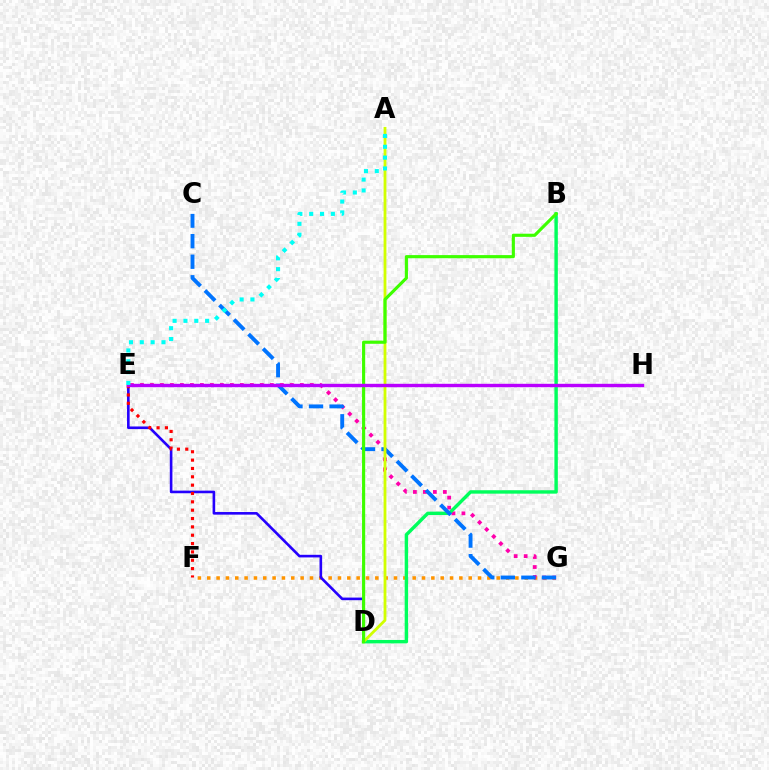{('F', 'G'): [{'color': '#ff9400', 'line_style': 'dotted', 'thickness': 2.54}], ('E', 'G'): [{'color': '#ff00ac', 'line_style': 'dotted', 'thickness': 2.71}], ('B', 'D'): [{'color': '#00ff5c', 'line_style': 'solid', 'thickness': 2.46}, {'color': '#3dff00', 'line_style': 'solid', 'thickness': 2.26}], ('D', 'E'): [{'color': '#2500ff', 'line_style': 'solid', 'thickness': 1.88}], ('C', 'G'): [{'color': '#0074ff', 'line_style': 'dashed', 'thickness': 2.79}], ('A', 'D'): [{'color': '#d1ff00', 'line_style': 'solid', 'thickness': 2.02}], ('E', 'F'): [{'color': '#ff0000', 'line_style': 'dotted', 'thickness': 2.27}], ('E', 'H'): [{'color': '#b900ff', 'line_style': 'solid', 'thickness': 2.44}], ('A', 'E'): [{'color': '#00fff6', 'line_style': 'dotted', 'thickness': 2.95}]}